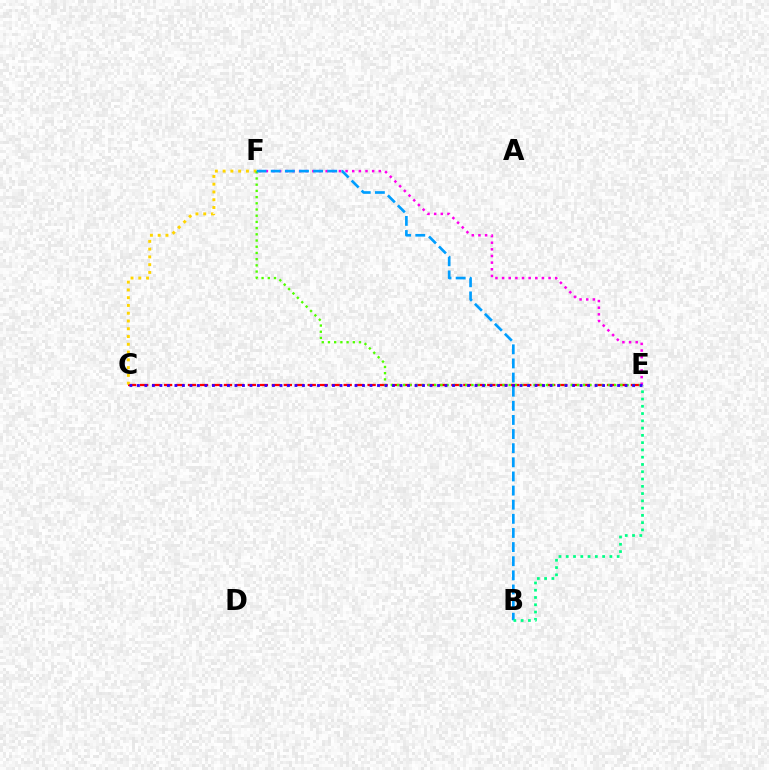{('C', 'E'): [{'color': '#ff0000', 'line_style': 'dashed', 'thickness': 1.63}, {'color': '#3700ff', 'line_style': 'dotted', 'thickness': 2.04}], ('C', 'F'): [{'color': '#ffd500', 'line_style': 'dotted', 'thickness': 2.11}], ('E', 'F'): [{'color': '#ff00ed', 'line_style': 'dotted', 'thickness': 1.8}, {'color': '#4fff00', 'line_style': 'dotted', 'thickness': 1.69}], ('B', 'F'): [{'color': '#009eff', 'line_style': 'dashed', 'thickness': 1.92}], ('B', 'E'): [{'color': '#00ff86', 'line_style': 'dotted', 'thickness': 1.98}]}